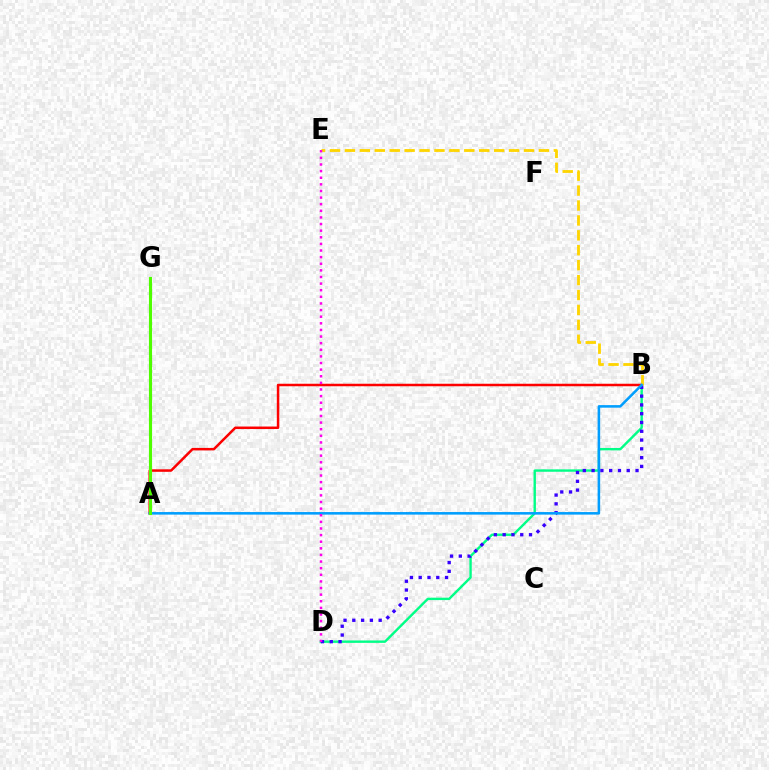{('B', 'D'): [{'color': '#00ff86', 'line_style': 'solid', 'thickness': 1.73}, {'color': '#3700ff', 'line_style': 'dotted', 'thickness': 2.39}], ('A', 'B'): [{'color': '#ff0000', 'line_style': 'solid', 'thickness': 1.8}, {'color': '#009eff', 'line_style': 'solid', 'thickness': 1.84}], ('B', 'E'): [{'color': '#ffd500', 'line_style': 'dashed', 'thickness': 2.03}], ('D', 'E'): [{'color': '#ff00ed', 'line_style': 'dotted', 'thickness': 1.8}], ('A', 'G'): [{'color': '#4fff00', 'line_style': 'solid', 'thickness': 2.24}]}